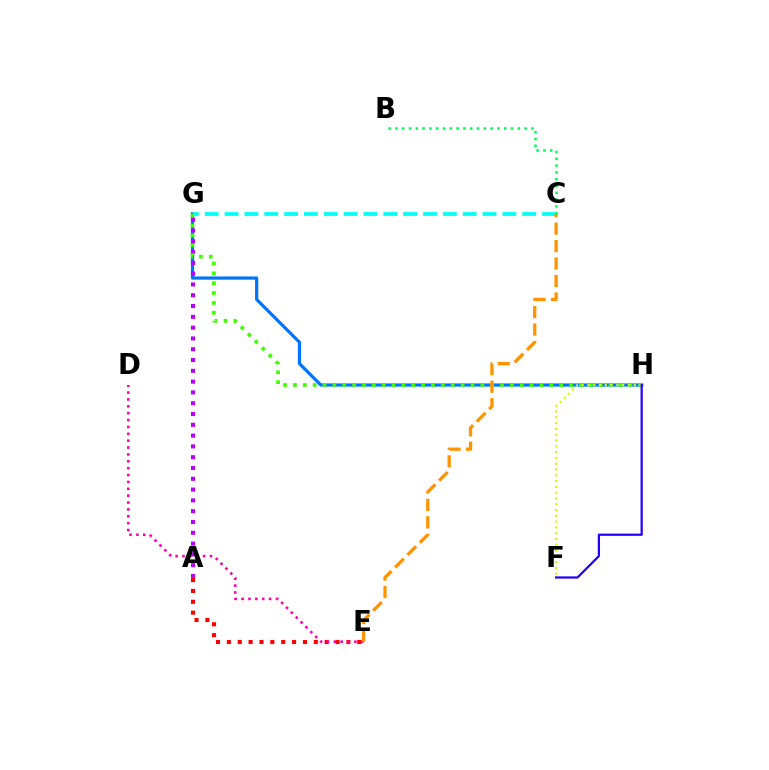{('G', 'H'): [{'color': '#0074ff', 'line_style': 'solid', 'thickness': 2.31}, {'color': '#3dff00', 'line_style': 'dotted', 'thickness': 2.68}], ('A', 'G'): [{'color': '#b900ff', 'line_style': 'dotted', 'thickness': 2.93}], ('A', 'E'): [{'color': '#ff0000', 'line_style': 'dotted', 'thickness': 2.95}], ('F', 'H'): [{'color': '#d1ff00', 'line_style': 'dotted', 'thickness': 1.57}, {'color': '#2500ff', 'line_style': 'solid', 'thickness': 1.61}], ('D', 'E'): [{'color': '#ff00ac', 'line_style': 'dotted', 'thickness': 1.87}], ('C', 'G'): [{'color': '#00fff6', 'line_style': 'dashed', 'thickness': 2.7}], ('C', 'E'): [{'color': '#ff9400', 'line_style': 'dashed', 'thickness': 2.37}], ('B', 'C'): [{'color': '#00ff5c', 'line_style': 'dotted', 'thickness': 1.85}]}